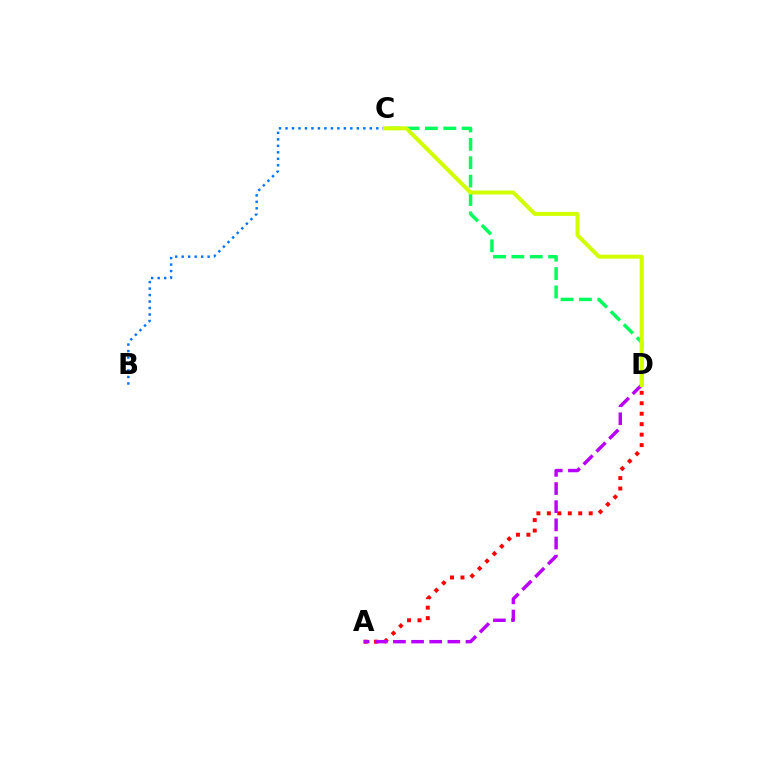{('B', 'C'): [{'color': '#0074ff', 'line_style': 'dotted', 'thickness': 1.76}], ('C', 'D'): [{'color': '#00ff5c', 'line_style': 'dashed', 'thickness': 2.5}, {'color': '#d1ff00', 'line_style': 'solid', 'thickness': 2.87}], ('A', 'D'): [{'color': '#ff0000', 'line_style': 'dotted', 'thickness': 2.84}, {'color': '#b900ff', 'line_style': 'dashed', 'thickness': 2.47}]}